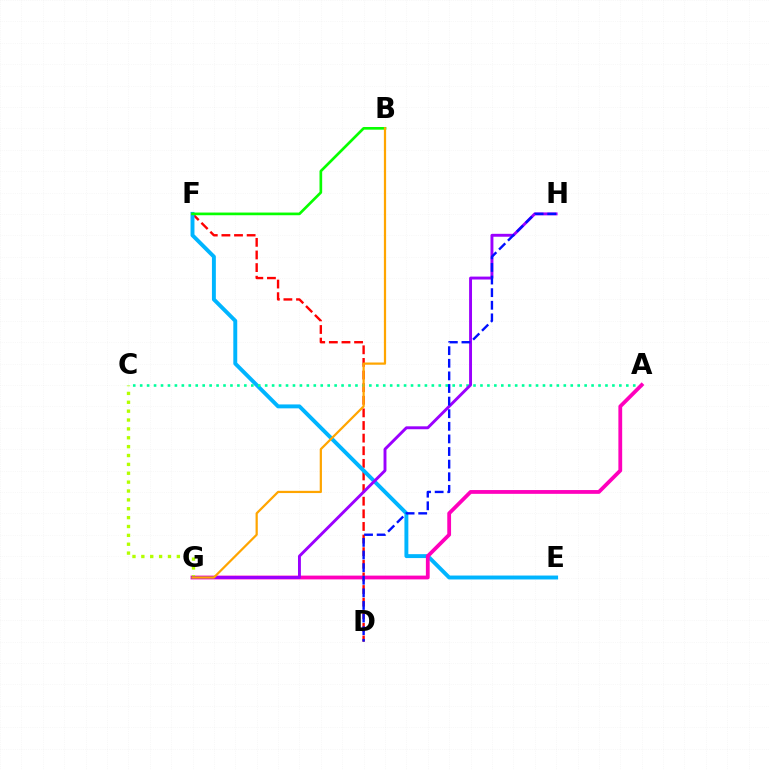{('D', 'F'): [{'color': '#ff0000', 'line_style': 'dashed', 'thickness': 1.71}], ('E', 'F'): [{'color': '#00b5ff', 'line_style': 'solid', 'thickness': 2.82}], ('B', 'F'): [{'color': '#08ff00', 'line_style': 'solid', 'thickness': 1.93}], ('A', 'C'): [{'color': '#00ff9d', 'line_style': 'dotted', 'thickness': 1.89}], ('A', 'G'): [{'color': '#ff00bd', 'line_style': 'solid', 'thickness': 2.73}], ('C', 'G'): [{'color': '#b3ff00', 'line_style': 'dotted', 'thickness': 2.41}], ('G', 'H'): [{'color': '#9b00ff', 'line_style': 'solid', 'thickness': 2.1}], ('D', 'H'): [{'color': '#0010ff', 'line_style': 'dashed', 'thickness': 1.71}], ('B', 'G'): [{'color': '#ffa500', 'line_style': 'solid', 'thickness': 1.6}]}